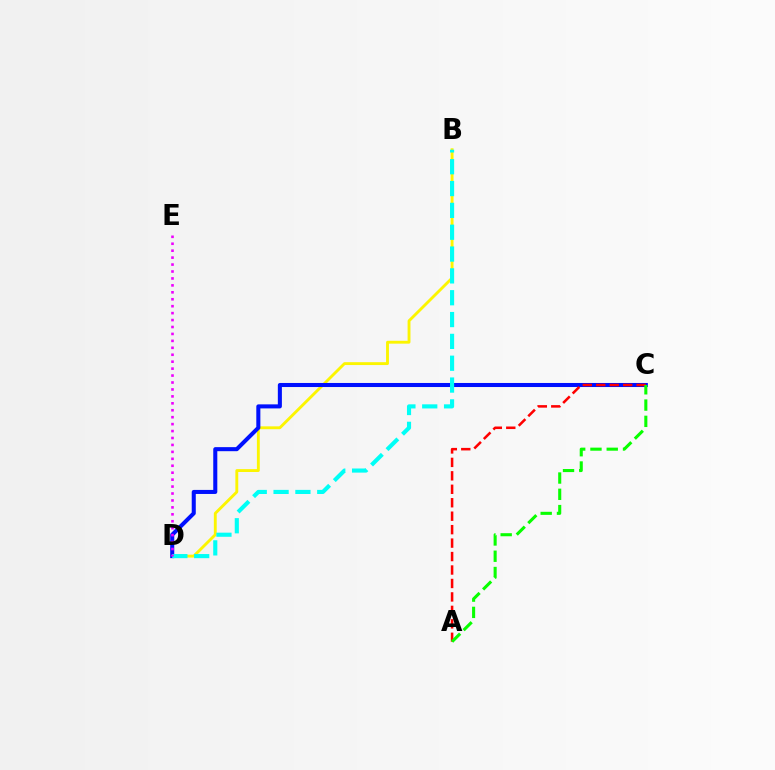{('B', 'D'): [{'color': '#fcf500', 'line_style': 'solid', 'thickness': 2.07}, {'color': '#00fff6', 'line_style': 'dashed', 'thickness': 2.97}], ('C', 'D'): [{'color': '#0010ff', 'line_style': 'solid', 'thickness': 2.92}], ('A', 'C'): [{'color': '#ff0000', 'line_style': 'dashed', 'thickness': 1.83}, {'color': '#08ff00', 'line_style': 'dashed', 'thickness': 2.21}], ('D', 'E'): [{'color': '#ee00ff', 'line_style': 'dotted', 'thickness': 1.88}]}